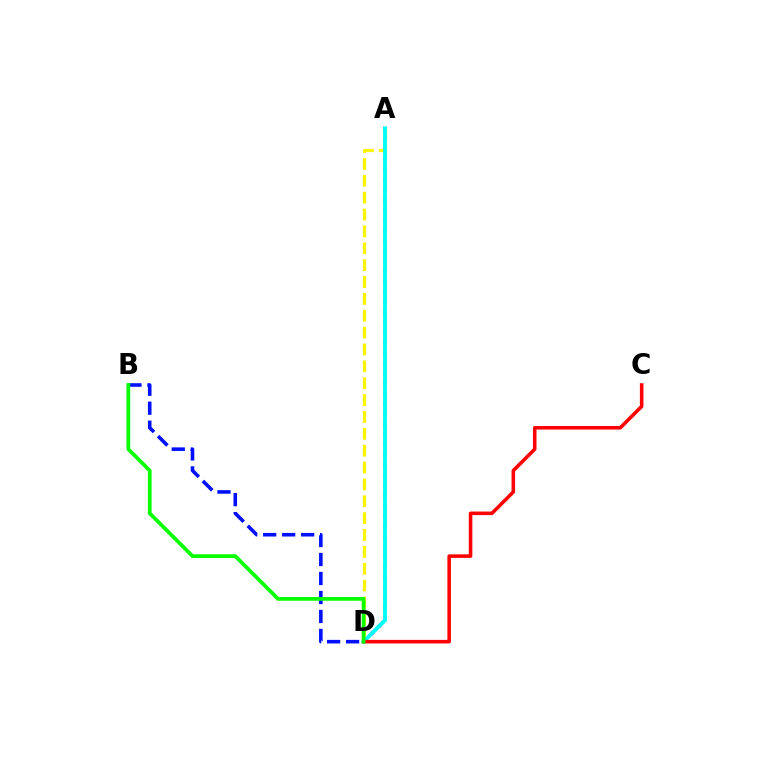{('A', 'D'): [{'color': '#fcf500', 'line_style': 'dashed', 'thickness': 2.29}, {'color': '#ee00ff', 'line_style': 'dotted', 'thickness': 2.77}, {'color': '#00fff6', 'line_style': 'solid', 'thickness': 2.79}], ('C', 'D'): [{'color': '#ff0000', 'line_style': 'solid', 'thickness': 2.56}], ('B', 'D'): [{'color': '#0010ff', 'line_style': 'dashed', 'thickness': 2.58}, {'color': '#08ff00', 'line_style': 'solid', 'thickness': 2.7}]}